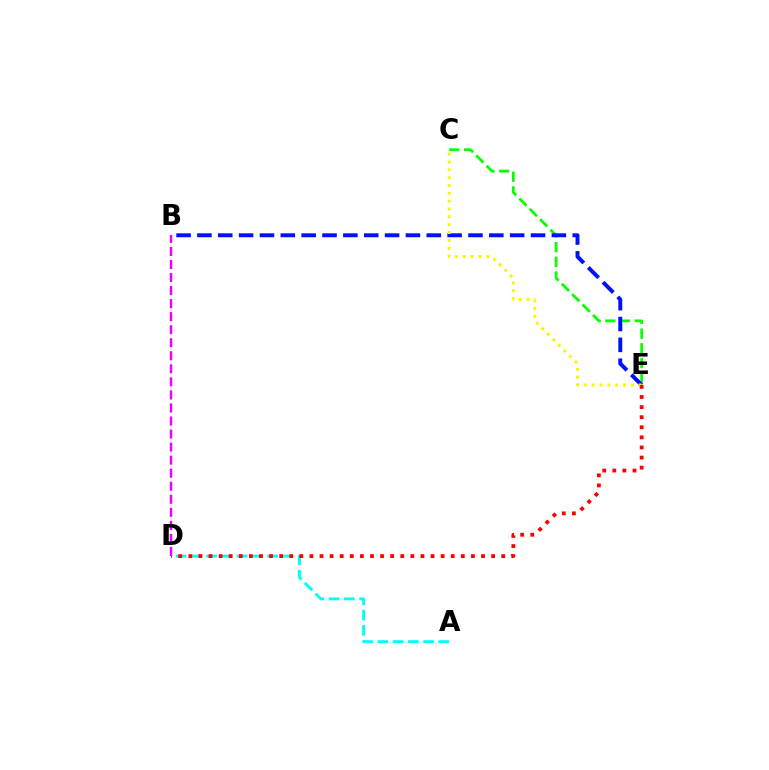{('C', 'E'): [{'color': '#08ff00', 'line_style': 'dashed', 'thickness': 2.0}, {'color': '#fcf500', 'line_style': 'dotted', 'thickness': 2.13}], ('A', 'D'): [{'color': '#00fff6', 'line_style': 'dashed', 'thickness': 2.07}], ('B', 'E'): [{'color': '#0010ff', 'line_style': 'dashed', 'thickness': 2.83}], ('D', 'E'): [{'color': '#ff0000', 'line_style': 'dotted', 'thickness': 2.74}], ('B', 'D'): [{'color': '#ee00ff', 'line_style': 'dashed', 'thickness': 1.77}]}